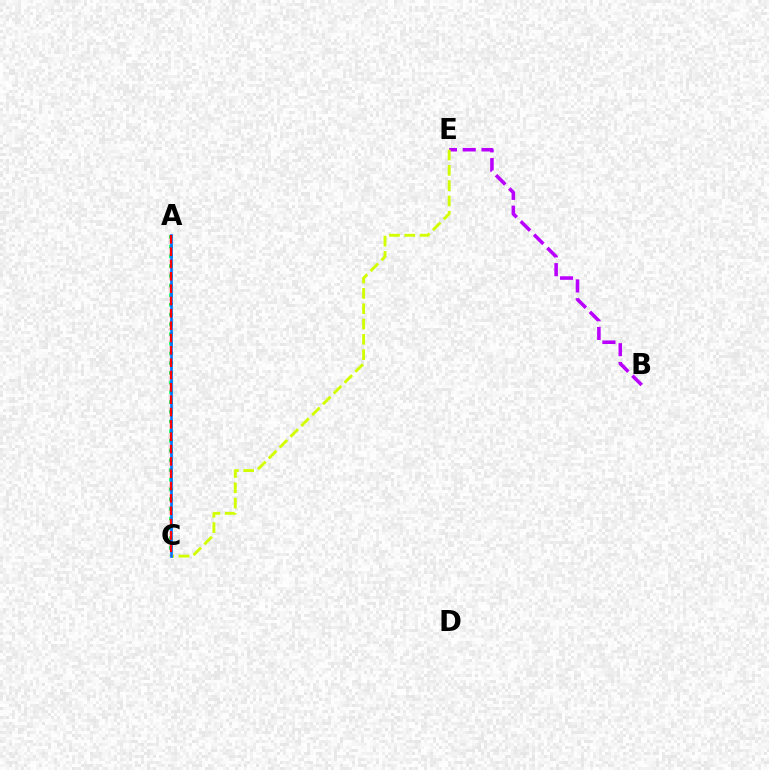{('B', 'E'): [{'color': '#b900ff', 'line_style': 'dashed', 'thickness': 2.55}], ('A', 'C'): [{'color': '#00ff5c', 'line_style': 'dotted', 'thickness': 2.64}, {'color': '#0074ff', 'line_style': 'solid', 'thickness': 1.93}, {'color': '#ff0000', 'line_style': 'dashed', 'thickness': 1.68}], ('C', 'E'): [{'color': '#d1ff00', 'line_style': 'dashed', 'thickness': 2.08}]}